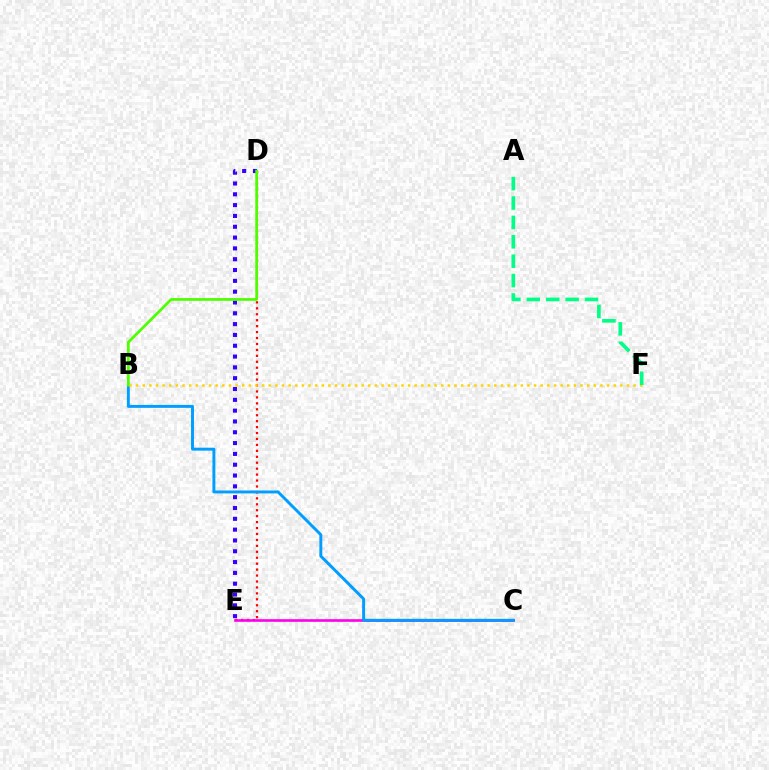{('D', 'E'): [{'color': '#ff0000', 'line_style': 'dotted', 'thickness': 1.61}, {'color': '#3700ff', 'line_style': 'dotted', 'thickness': 2.94}], ('C', 'E'): [{'color': '#ff00ed', 'line_style': 'solid', 'thickness': 1.91}], ('B', 'C'): [{'color': '#009eff', 'line_style': 'solid', 'thickness': 2.11}], ('B', 'D'): [{'color': '#4fff00', 'line_style': 'solid', 'thickness': 1.98}], ('B', 'F'): [{'color': '#ffd500', 'line_style': 'dotted', 'thickness': 1.8}], ('A', 'F'): [{'color': '#00ff86', 'line_style': 'dashed', 'thickness': 2.64}]}